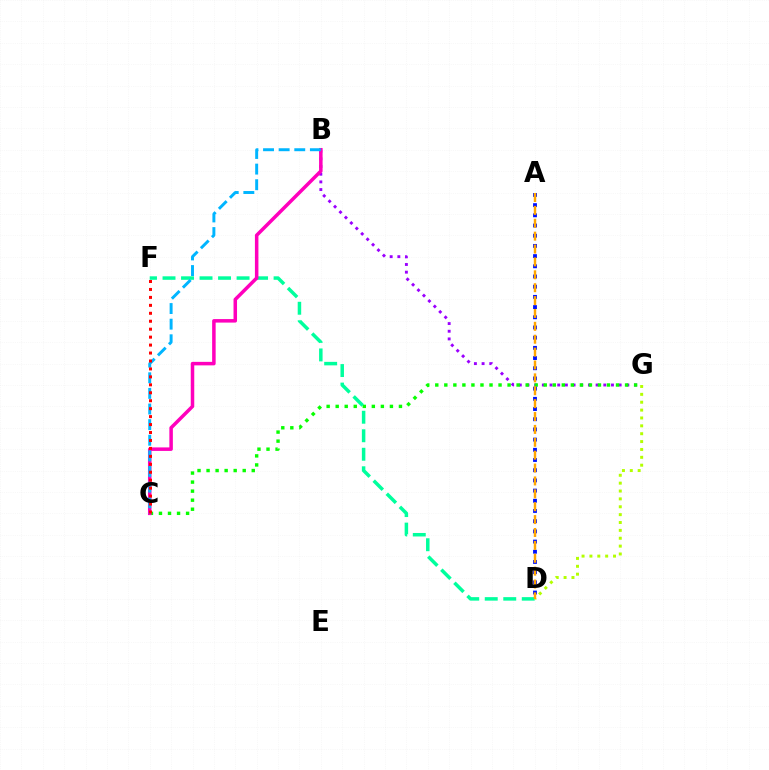{('D', 'G'): [{'color': '#b3ff00', 'line_style': 'dotted', 'thickness': 2.14}], ('B', 'G'): [{'color': '#9b00ff', 'line_style': 'dotted', 'thickness': 2.09}], ('C', 'G'): [{'color': '#08ff00', 'line_style': 'dotted', 'thickness': 2.46}], ('D', 'F'): [{'color': '#00ff9d', 'line_style': 'dashed', 'thickness': 2.51}], ('B', 'C'): [{'color': '#ff00bd', 'line_style': 'solid', 'thickness': 2.53}, {'color': '#00b5ff', 'line_style': 'dashed', 'thickness': 2.12}], ('A', 'D'): [{'color': '#0010ff', 'line_style': 'dotted', 'thickness': 2.77}, {'color': '#ffa500', 'line_style': 'dashed', 'thickness': 1.75}], ('C', 'F'): [{'color': '#ff0000', 'line_style': 'dotted', 'thickness': 2.16}]}